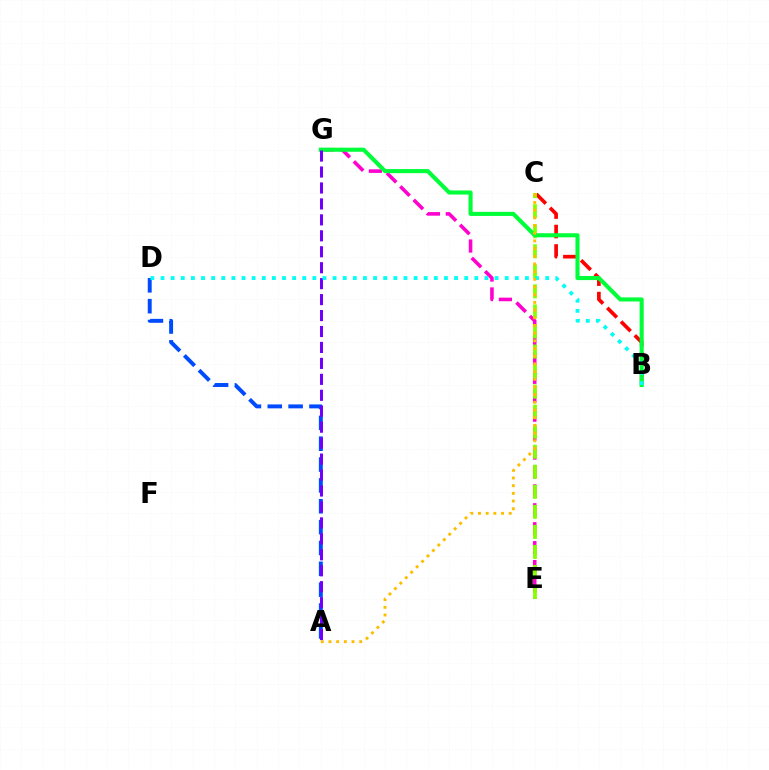{('E', 'G'): [{'color': '#ff00cf', 'line_style': 'dashed', 'thickness': 2.57}], ('B', 'C'): [{'color': '#ff0000', 'line_style': 'dashed', 'thickness': 2.64}], ('C', 'E'): [{'color': '#84ff00', 'line_style': 'dashed', 'thickness': 2.72}], ('A', 'D'): [{'color': '#004bff', 'line_style': 'dashed', 'thickness': 2.83}], ('B', 'G'): [{'color': '#00ff39', 'line_style': 'solid', 'thickness': 2.95}], ('A', 'G'): [{'color': '#7200ff', 'line_style': 'dashed', 'thickness': 2.17}], ('B', 'D'): [{'color': '#00fff6', 'line_style': 'dotted', 'thickness': 2.75}], ('A', 'C'): [{'color': '#ffbd00', 'line_style': 'dotted', 'thickness': 2.09}]}